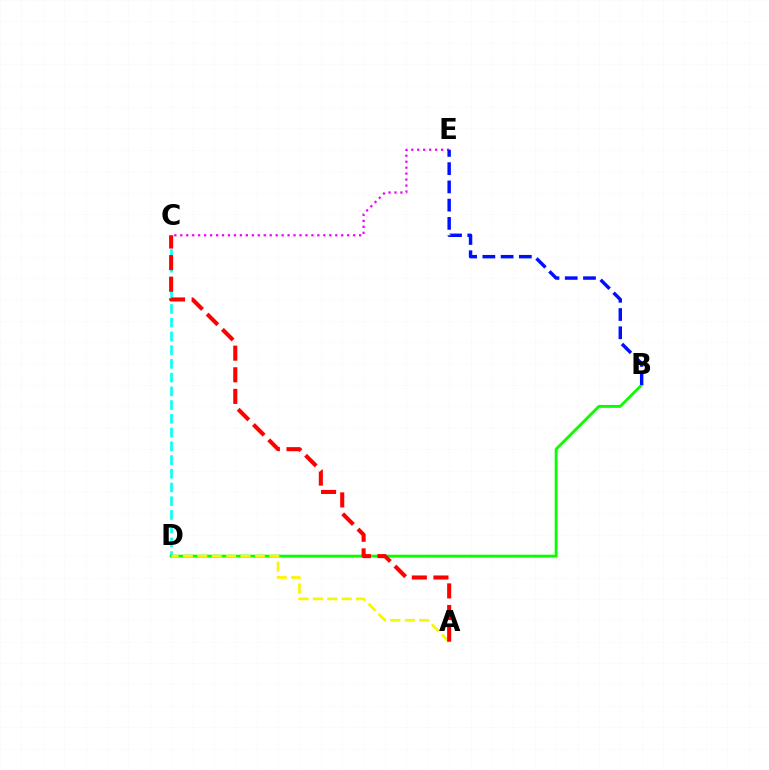{('C', 'D'): [{'color': '#00fff6', 'line_style': 'dashed', 'thickness': 1.87}], ('C', 'E'): [{'color': '#ee00ff', 'line_style': 'dotted', 'thickness': 1.62}], ('B', 'D'): [{'color': '#08ff00', 'line_style': 'solid', 'thickness': 2.06}], ('A', 'D'): [{'color': '#fcf500', 'line_style': 'dashed', 'thickness': 1.96}], ('A', 'C'): [{'color': '#ff0000', 'line_style': 'dashed', 'thickness': 2.94}], ('B', 'E'): [{'color': '#0010ff', 'line_style': 'dashed', 'thickness': 2.48}]}